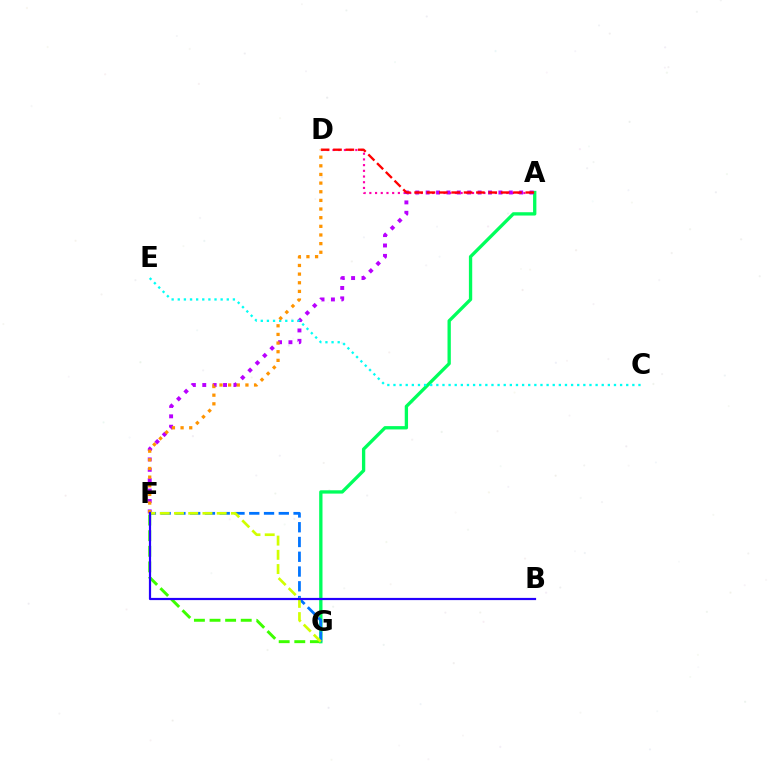{('F', 'G'): [{'color': '#3dff00', 'line_style': 'dashed', 'thickness': 2.12}, {'color': '#0074ff', 'line_style': 'dashed', 'thickness': 2.01}, {'color': '#d1ff00', 'line_style': 'dashed', 'thickness': 1.93}], ('A', 'D'): [{'color': '#ff00ac', 'line_style': 'dotted', 'thickness': 1.55}, {'color': '#ff0000', 'line_style': 'dashed', 'thickness': 1.68}], ('A', 'G'): [{'color': '#00ff5c', 'line_style': 'solid', 'thickness': 2.39}], ('A', 'F'): [{'color': '#b900ff', 'line_style': 'dotted', 'thickness': 2.82}], ('C', 'E'): [{'color': '#00fff6', 'line_style': 'dotted', 'thickness': 1.66}], ('D', 'F'): [{'color': '#ff9400', 'line_style': 'dotted', 'thickness': 2.35}], ('B', 'F'): [{'color': '#2500ff', 'line_style': 'solid', 'thickness': 1.58}]}